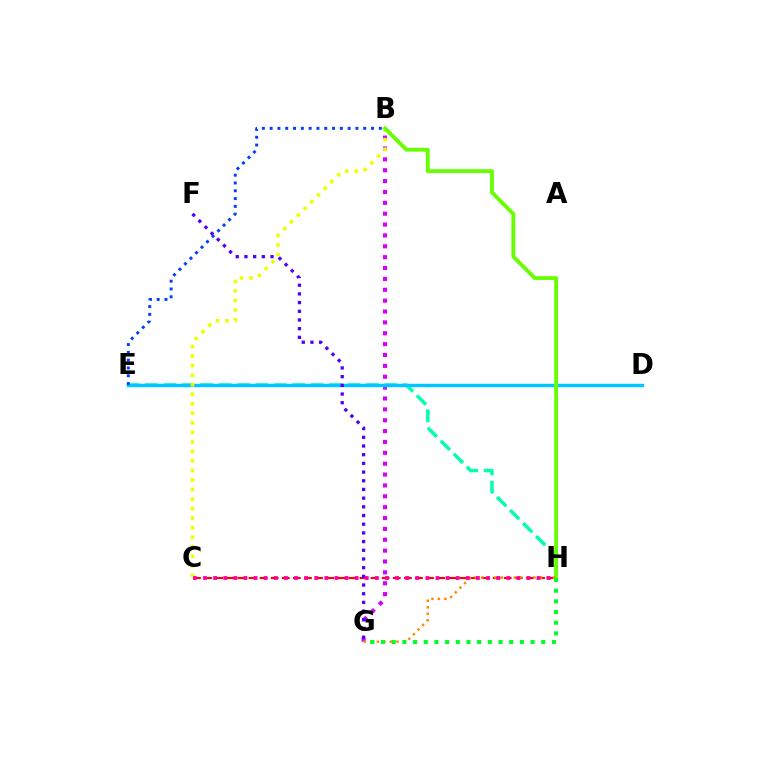{('B', 'G'): [{'color': '#d600ff', 'line_style': 'dotted', 'thickness': 2.95}], ('C', 'H'): [{'color': '#ff0000', 'line_style': 'dashed', 'thickness': 1.51}, {'color': '#ff00a0', 'line_style': 'dotted', 'thickness': 2.75}], ('E', 'H'): [{'color': '#00ffaf', 'line_style': 'dashed', 'thickness': 2.5}], ('D', 'E'): [{'color': '#00c7ff', 'line_style': 'solid', 'thickness': 2.47}], ('B', 'C'): [{'color': '#eeff00', 'line_style': 'dotted', 'thickness': 2.59}], ('F', 'G'): [{'color': '#4f00ff', 'line_style': 'dotted', 'thickness': 2.36}], ('B', 'H'): [{'color': '#66ff00', 'line_style': 'solid', 'thickness': 2.75}], ('G', 'H'): [{'color': '#ff8800', 'line_style': 'dotted', 'thickness': 1.77}, {'color': '#00ff27', 'line_style': 'dotted', 'thickness': 2.9}], ('B', 'E'): [{'color': '#003fff', 'line_style': 'dotted', 'thickness': 2.12}]}